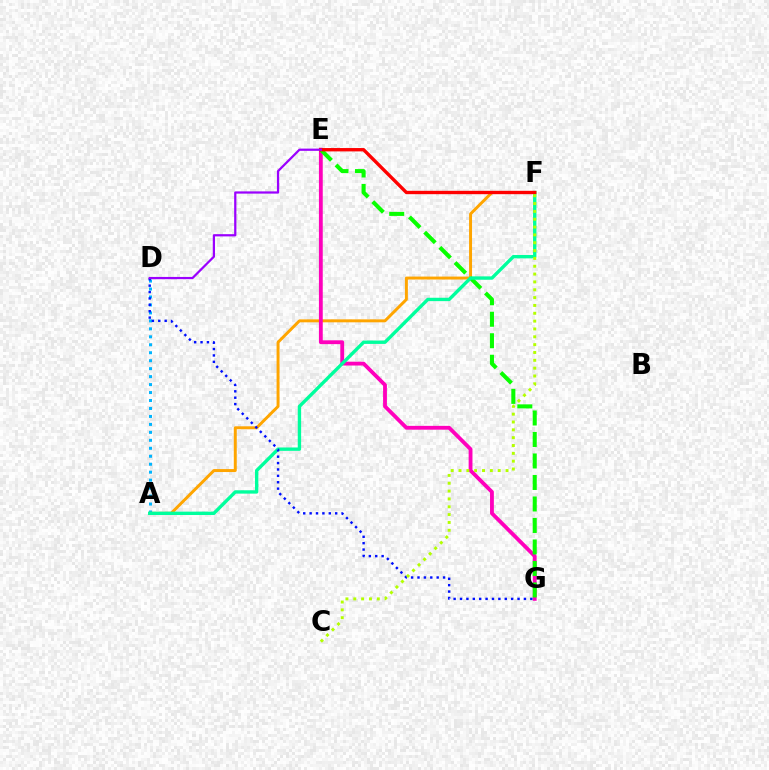{('A', 'D'): [{'color': '#00b5ff', 'line_style': 'dotted', 'thickness': 2.16}], ('A', 'F'): [{'color': '#ffa500', 'line_style': 'solid', 'thickness': 2.13}, {'color': '#00ff9d', 'line_style': 'solid', 'thickness': 2.42}], ('E', 'G'): [{'color': '#ff00bd', 'line_style': 'solid', 'thickness': 2.76}, {'color': '#08ff00', 'line_style': 'dashed', 'thickness': 2.92}], ('D', 'G'): [{'color': '#0010ff', 'line_style': 'dotted', 'thickness': 1.74}], ('E', 'F'): [{'color': '#ff0000', 'line_style': 'solid', 'thickness': 2.42}], ('D', 'E'): [{'color': '#9b00ff', 'line_style': 'solid', 'thickness': 1.61}], ('C', 'F'): [{'color': '#b3ff00', 'line_style': 'dotted', 'thickness': 2.13}]}